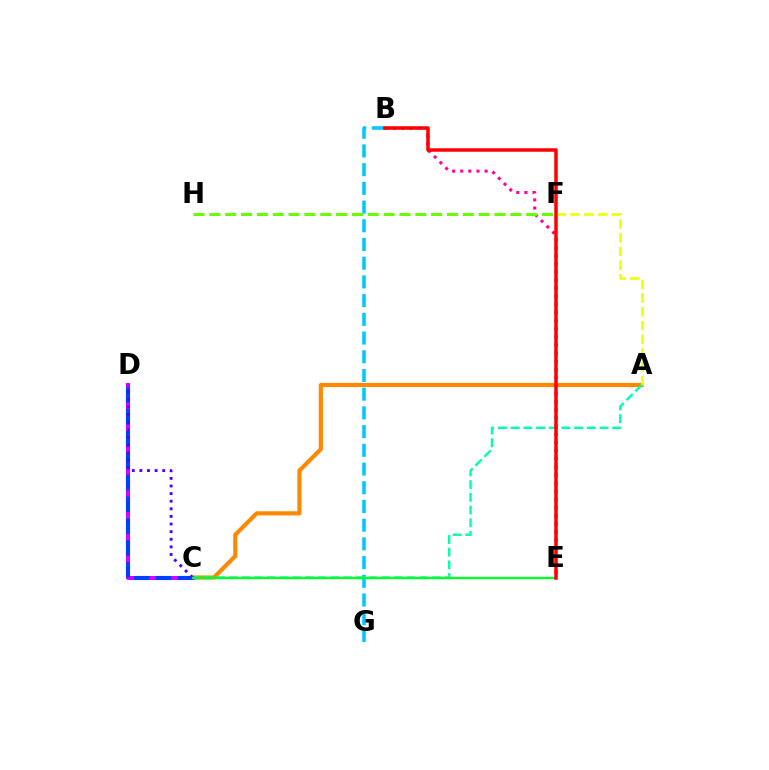{('A', 'C'): [{'color': '#ff8800', 'line_style': 'solid', 'thickness': 3.0}, {'color': '#00ffaf', 'line_style': 'dashed', 'thickness': 1.73}], ('C', 'D'): [{'color': '#d600ff', 'line_style': 'solid', 'thickness': 2.89}, {'color': '#003fff', 'line_style': 'dashed', 'thickness': 2.97}, {'color': '#4f00ff', 'line_style': 'dotted', 'thickness': 2.07}], ('B', 'G'): [{'color': '#00c7ff', 'line_style': 'dashed', 'thickness': 2.54}], ('B', 'E'): [{'color': '#ff00a0', 'line_style': 'dotted', 'thickness': 2.2}, {'color': '#ff0000', 'line_style': 'solid', 'thickness': 2.53}], ('C', 'E'): [{'color': '#00ff27', 'line_style': 'solid', 'thickness': 1.69}], ('A', 'F'): [{'color': '#eeff00', 'line_style': 'dashed', 'thickness': 1.87}], ('F', 'H'): [{'color': '#66ff00', 'line_style': 'dashed', 'thickness': 2.15}]}